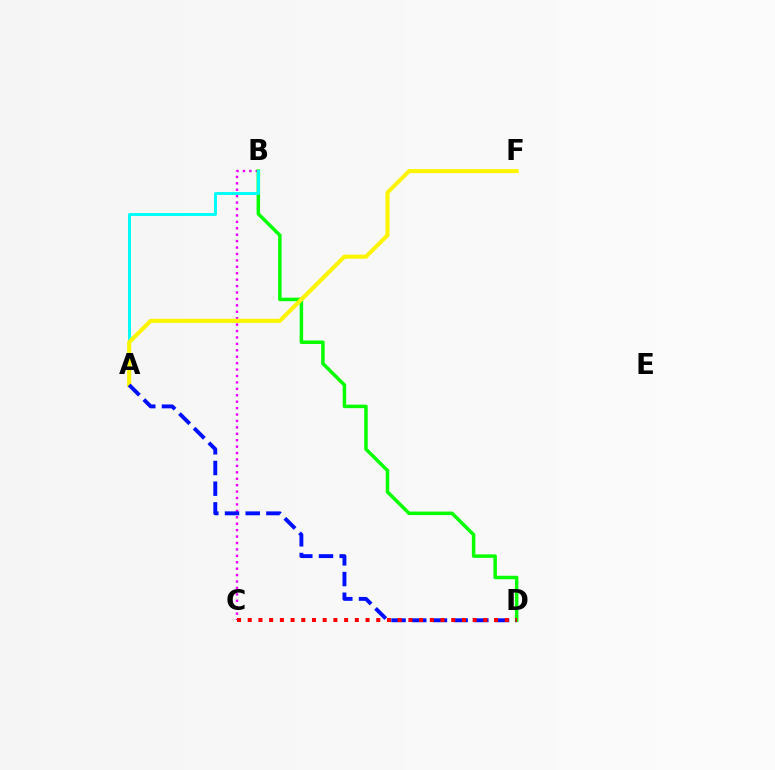{('B', 'C'): [{'color': '#ee00ff', 'line_style': 'dotted', 'thickness': 1.74}], ('B', 'D'): [{'color': '#08ff00', 'line_style': 'solid', 'thickness': 2.52}], ('A', 'B'): [{'color': '#00fff6', 'line_style': 'solid', 'thickness': 2.12}], ('A', 'F'): [{'color': '#fcf500', 'line_style': 'solid', 'thickness': 2.94}], ('A', 'D'): [{'color': '#0010ff', 'line_style': 'dashed', 'thickness': 2.81}], ('C', 'D'): [{'color': '#ff0000', 'line_style': 'dotted', 'thickness': 2.91}]}